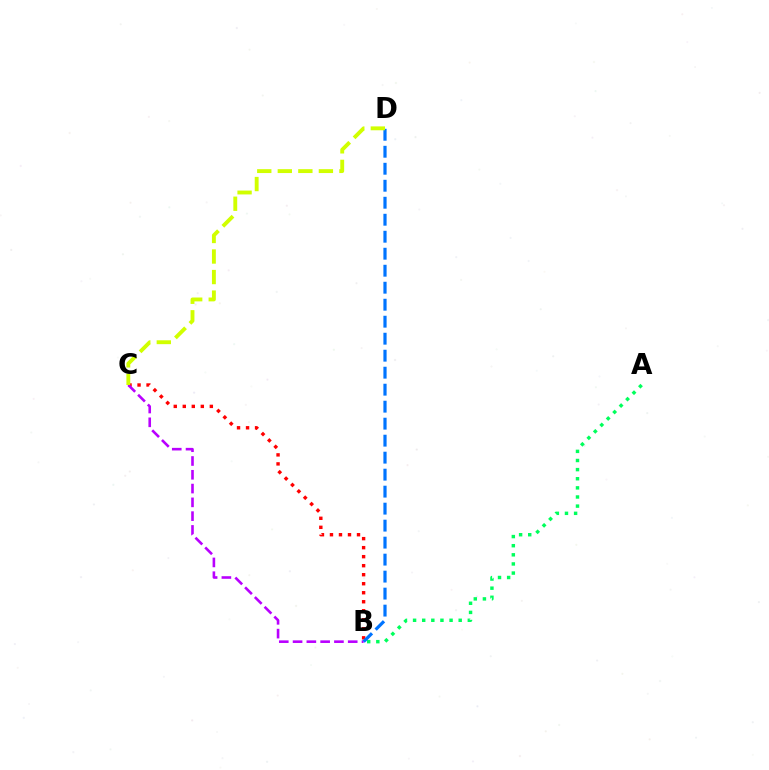{('B', 'C'): [{'color': '#ff0000', 'line_style': 'dotted', 'thickness': 2.45}, {'color': '#b900ff', 'line_style': 'dashed', 'thickness': 1.87}], ('A', 'B'): [{'color': '#00ff5c', 'line_style': 'dotted', 'thickness': 2.48}], ('B', 'D'): [{'color': '#0074ff', 'line_style': 'dashed', 'thickness': 2.31}], ('C', 'D'): [{'color': '#d1ff00', 'line_style': 'dashed', 'thickness': 2.79}]}